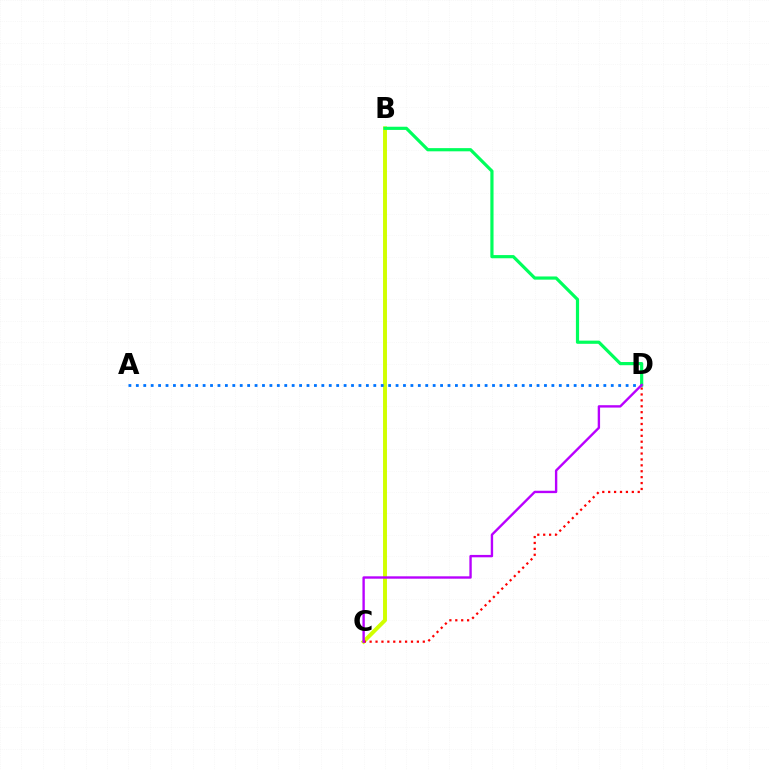{('B', 'C'): [{'color': '#d1ff00', 'line_style': 'solid', 'thickness': 2.83}], ('A', 'D'): [{'color': '#0074ff', 'line_style': 'dotted', 'thickness': 2.02}], ('C', 'D'): [{'color': '#ff0000', 'line_style': 'dotted', 'thickness': 1.61}, {'color': '#b900ff', 'line_style': 'solid', 'thickness': 1.71}], ('B', 'D'): [{'color': '#00ff5c', 'line_style': 'solid', 'thickness': 2.29}]}